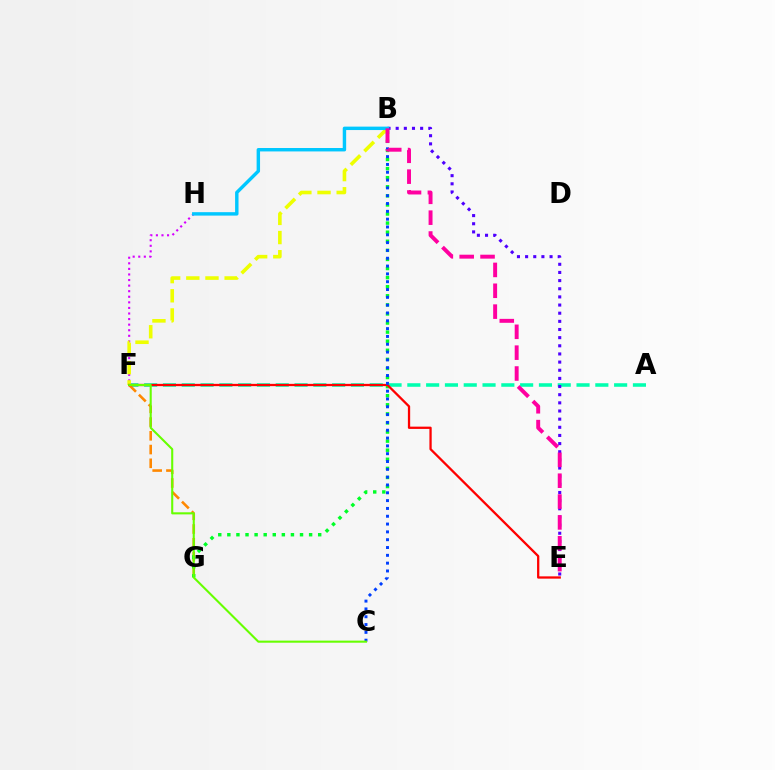{('A', 'F'): [{'color': '#00ffaf', 'line_style': 'dashed', 'thickness': 2.55}], ('F', 'G'): [{'color': '#ff8800', 'line_style': 'dashed', 'thickness': 1.87}], ('B', 'G'): [{'color': '#00ff27', 'line_style': 'dotted', 'thickness': 2.47}], ('F', 'H'): [{'color': '#d600ff', 'line_style': 'dotted', 'thickness': 1.52}], ('B', 'F'): [{'color': '#eeff00', 'line_style': 'dashed', 'thickness': 2.6}], ('E', 'F'): [{'color': '#ff0000', 'line_style': 'solid', 'thickness': 1.64}], ('B', 'C'): [{'color': '#003fff', 'line_style': 'dotted', 'thickness': 2.12}], ('B', 'E'): [{'color': '#4f00ff', 'line_style': 'dotted', 'thickness': 2.21}, {'color': '#ff00a0', 'line_style': 'dashed', 'thickness': 2.83}], ('B', 'H'): [{'color': '#00c7ff', 'line_style': 'solid', 'thickness': 2.47}], ('C', 'F'): [{'color': '#66ff00', 'line_style': 'solid', 'thickness': 1.5}]}